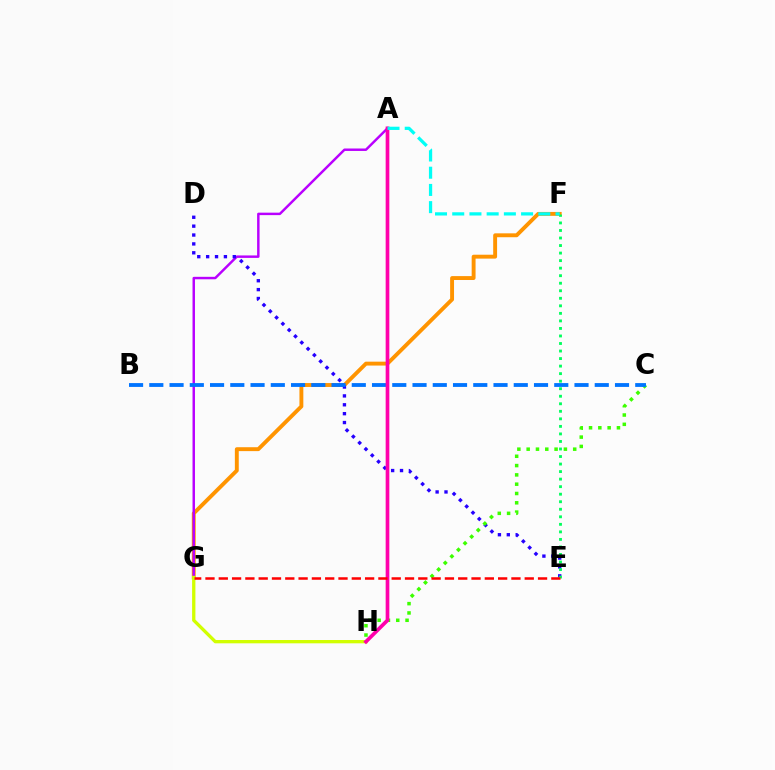{('F', 'G'): [{'color': '#ff9400', 'line_style': 'solid', 'thickness': 2.81}], ('A', 'G'): [{'color': '#b900ff', 'line_style': 'solid', 'thickness': 1.77}], ('D', 'E'): [{'color': '#2500ff', 'line_style': 'dotted', 'thickness': 2.41}], ('C', 'H'): [{'color': '#3dff00', 'line_style': 'dotted', 'thickness': 2.53}], ('G', 'H'): [{'color': '#d1ff00', 'line_style': 'solid', 'thickness': 2.38}], ('E', 'F'): [{'color': '#00ff5c', 'line_style': 'dotted', 'thickness': 2.05}], ('B', 'C'): [{'color': '#0074ff', 'line_style': 'dashed', 'thickness': 2.75}], ('A', 'H'): [{'color': '#ff00ac', 'line_style': 'solid', 'thickness': 2.65}], ('E', 'G'): [{'color': '#ff0000', 'line_style': 'dashed', 'thickness': 1.81}], ('A', 'F'): [{'color': '#00fff6', 'line_style': 'dashed', 'thickness': 2.34}]}